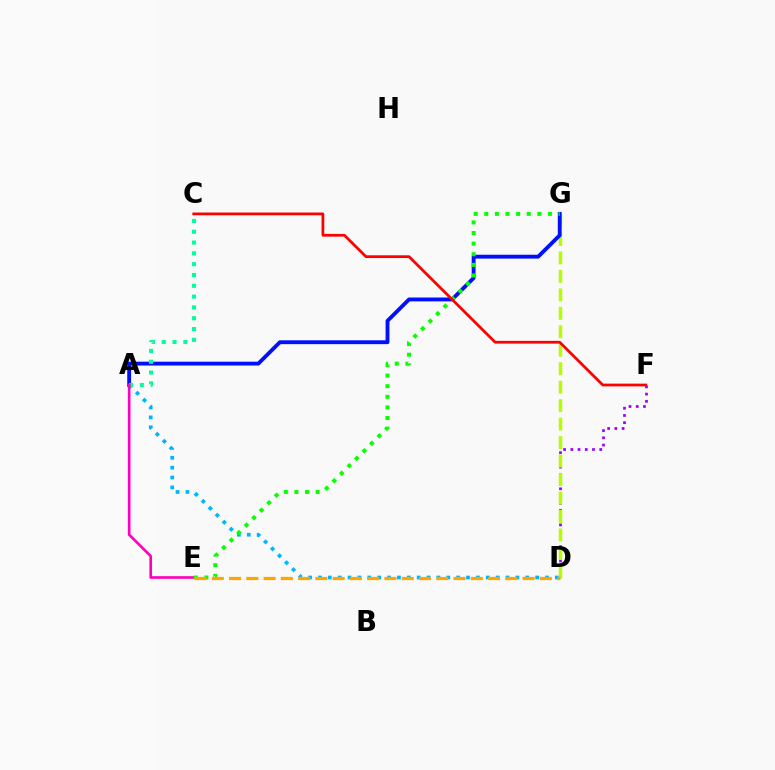{('D', 'F'): [{'color': '#9b00ff', 'line_style': 'dotted', 'thickness': 1.96}], ('D', 'G'): [{'color': '#b3ff00', 'line_style': 'dashed', 'thickness': 2.51}], ('A', 'G'): [{'color': '#0010ff', 'line_style': 'solid', 'thickness': 2.78}], ('A', 'D'): [{'color': '#00b5ff', 'line_style': 'dotted', 'thickness': 2.68}], ('A', 'C'): [{'color': '#00ff9d', 'line_style': 'dotted', 'thickness': 2.94}], ('A', 'E'): [{'color': '#ff00bd', 'line_style': 'solid', 'thickness': 1.9}], ('E', 'G'): [{'color': '#08ff00', 'line_style': 'dotted', 'thickness': 2.88}], ('C', 'F'): [{'color': '#ff0000', 'line_style': 'solid', 'thickness': 1.98}], ('D', 'E'): [{'color': '#ffa500', 'line_style': 'dashed', 'thickness': 2.35}]}